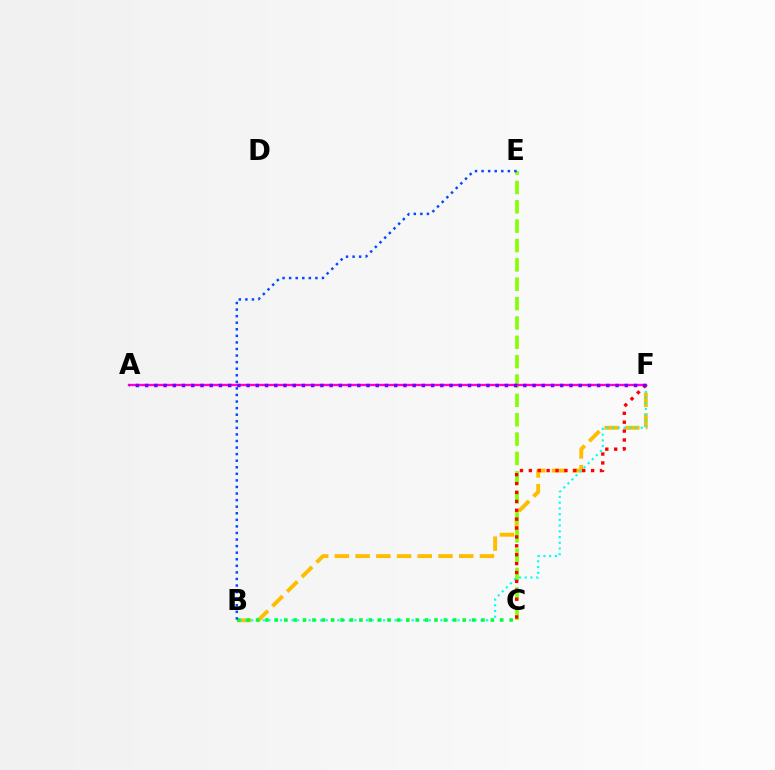{('B', 'F'): [{'color': '#ffbd00', 'line_style': 'dashed', 'thickness': 2.81}, {'color': '#00fff6', 'line_style': 'dotted', 'thickness': 1.56}], ('C', 'E'): [{'color': '#84ff00', 'line_style': 'dashed', 'thickness': 2.63}], ('B', 'C'): [{'color': '#00ff39', 'line_style': 'dotted', 'thickness': 2.55}], ('A', 'F'): [{'color': '#ff00cf', 'line_style': 'solid', 'thickness': 1.68}, {'color': '#7200ff', 'line_style': 'dotted', 'thickness': 2.51}], ('C', 'F'): [{'color': '#ff0000', 'line_style': 'dotted', 'thickness': 2.42}], ('B', 'E'): [{'color': '#004bff', 'line_style': 'dotted', 'thickness': 1.79}]}